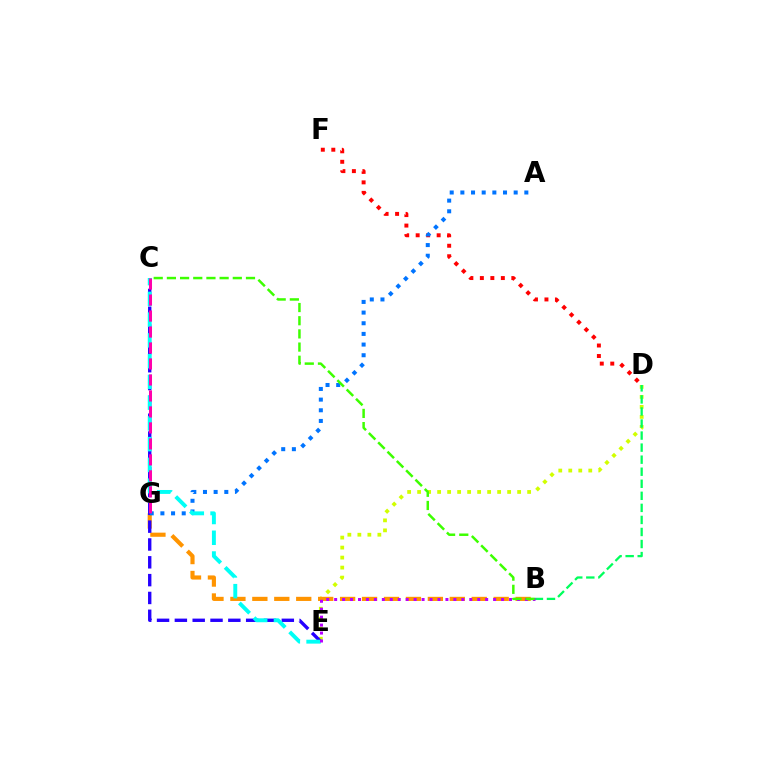{('D', 'E'): [{'color': '#d1ff00', 'line_style': 'dotted', 'thickness': 2.72}], ('D', 'F'): [{'color': '#ff0000', 'line_style': 'dotted', 'thickness': 2.85}], ('B', 'G'): [{'color': '#ff9400', 'line_style': 'dashed', 'thickness': 2.98}], ('C', 'E'): [{'color': '#2500ff', 'line_style': 'dashed', 'thickness': 2.42}, {'color': '#00fff6', 'line_style': 'dashed', 'thickness': 2.82}], ('B', 'D'): [{'color': '#00ff5c', 'line_style': 'dashed', 'thickness': 1.64}], ('A', 'G'): [{'color': '#0074ff', 'line_style': 'dotted', 'thickness': 2.9}], ('B', 'E'): [{'color': '#b900ff', 'line_style': 'dotted', 'thickness': 2.16}], ('B', 'C'): [{'color': '#3dff00', 'line_style': 'dashed', 'thickness': 1.79}], ('C', 'G'): [{'color': '#ff00ac', 'line_style': 'dashed', 'thickness': 2.17}]}